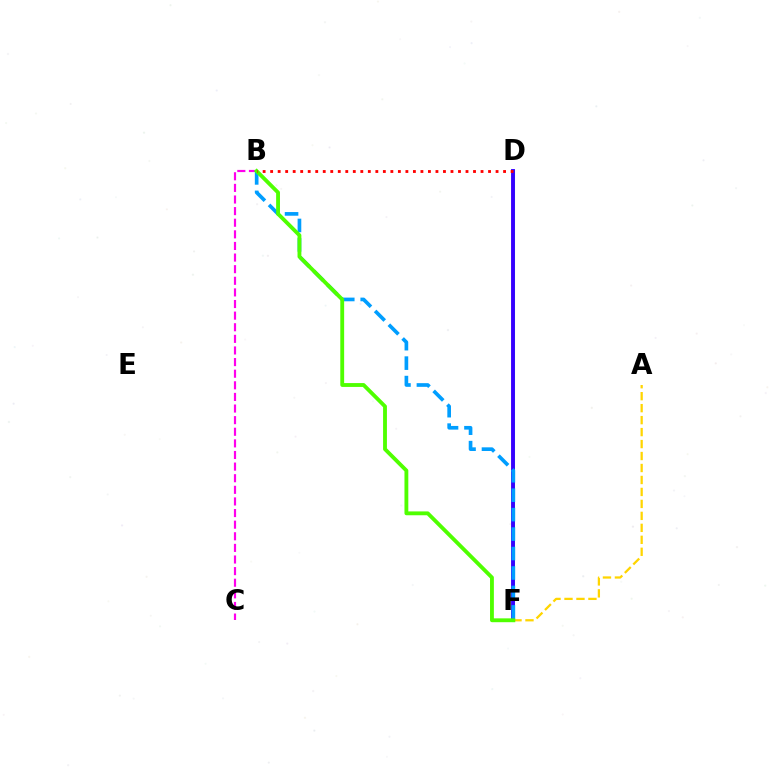{('A', 'F'): [{'color': '#ffd500', 'line_style': 'dashed', 'thickness': 1.63}], ('D', 'F'): [{'color': '#00ff86', 'line_style': 'solid', 'thickness': 2.19}, {'color': '#3700ff', 'line_style': 'solid', 'thickness': 2.79}], ('B', 'C'): [{'color': '#ff00ed', 'line_style': 'dashed', 'thickness': 1.58}], ('B', 'F'): [{'color': '#009eff', 'line_style': 'dashed', 'thickness': 2.64}, {'color': '#4fff00', 'line_style': 'solid', 'thickness': 2.77}], ('B', 'D'): [{'color': '#ff0000', 'line_style': 'dotted', 'thickness': 2.04}]}